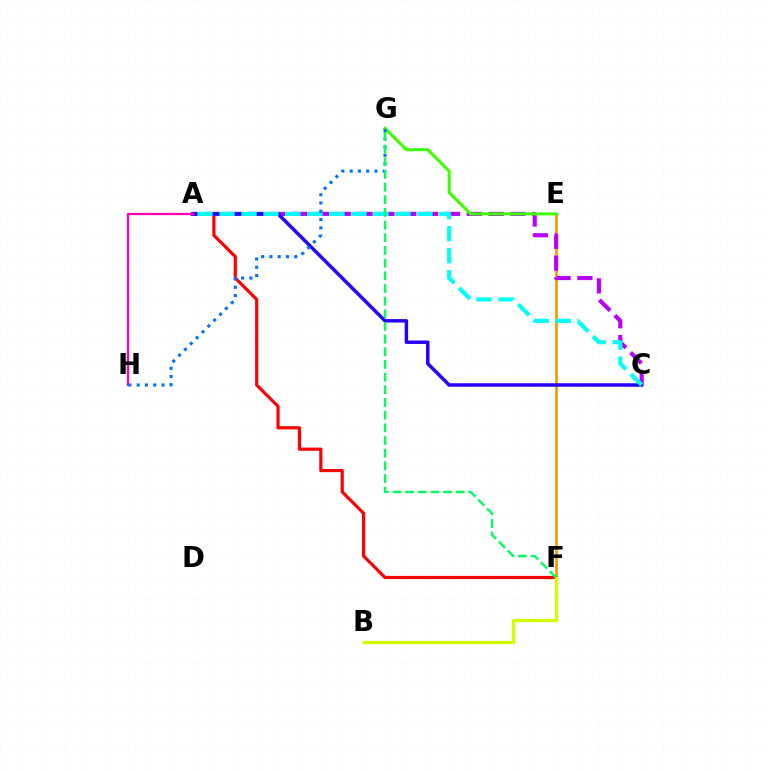{('E', 'F'): [{'color': '#ff9400', 'line_style': 'solid', 'thickness': 1.93}], ('A', 'F'): [{'color': '#ff0000', 'line_style': 'solid', 'thickness': 2.29}], ('A', 'C'): [{'color': '#b900ff', 'line_style': 'dashed', 'thickness': 2.97}, {'color': '#2500ff', 'line_style': 'solid', 'thickness': 2.5}, {'color': '#00fff6', 'line_style': 'dashed', 'thickness': 2.99}], ('B', 'F'): [{'color': '#d1ff00', 'line_style': 'solid', 'thickness': 2.4}], ('A', 'H'): [{'color': '#ff00ac', 'line_style': 'solid', 'thickness': 1.64}], ('E', 'G'): [{'color': '#3dff00', 'line_style': 'solid', 'thickness': 2.19}], ('G', 'H'): [{'color': '#0074ff', 'line_style': 'dotted', 'thickness': 2.25}], ('F', 'G'): [{'color': '#00ff5c', 'line_style': 'dashed', 'thickness': 1.72}]}